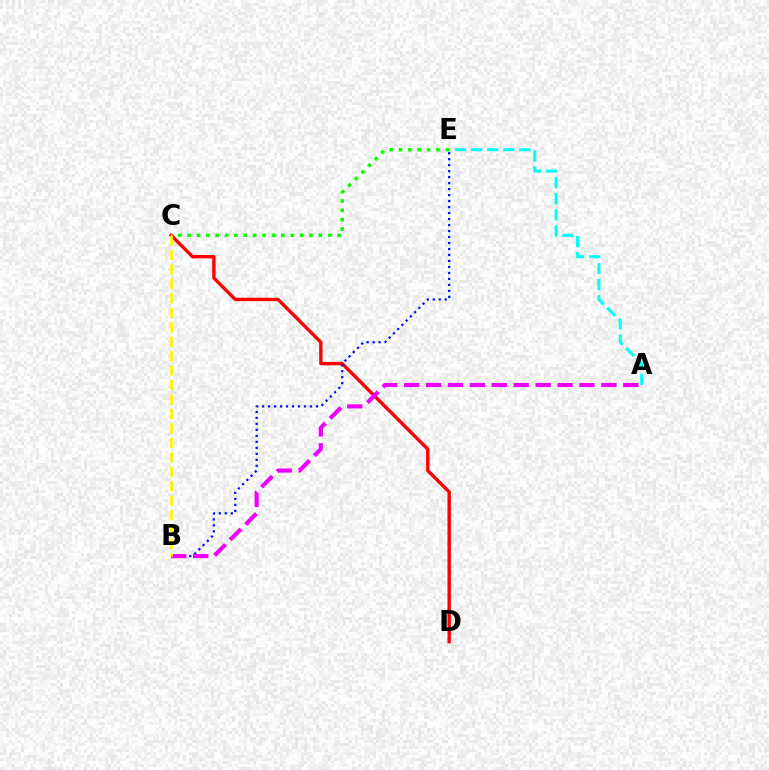{('C', 'D'): [{'color': '#ff0000', 'line_style': 'solid', 'thickness': 2.42}], ('C', 'E'): [{'color': '#08ff00', 'line_style': 'dotted', 'thickness': 2.55}], ('B', 'E'): [{'color': '#0010ff', 'line_style': 'dotted', 'thickness': 1.63}], ('A', 'B'): [{'color': '#ee00ff', 'line_style': 'dashed', 'thickness': 2.98}], ('A', 'E'): [{'color': '#00fff6', 'line_style': 'dashed', 'thickness': 2.18}], ('B', 'C'): [{'color': '#fcf500', 'line_style': 'dashed', 'thickness': 1.96}]}